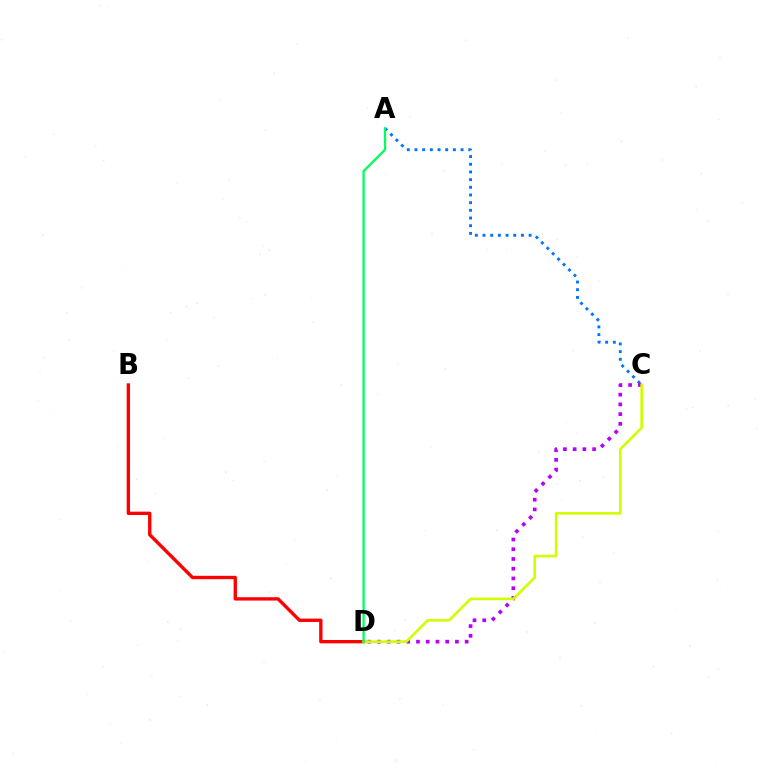{('A', 'C'): [{'color': '#0074ff', 'line_style': 'dotted', 'thickness': 2.09}], ('C', 'D'): [{'color': '#b900ff', 'line_style': 'dotted', 'thickness': 2.65}, {'color': '#d1ff00', 'line_style': 'solid', 'thickness': 1.9}], ('B', 'D'): [{'color': '#ff0000', 'line_style': 'solid', 'thickness': 2.41}], ('A', 'D'): [{'color': '#00ff5c', 'line_style': 'solid', 'thickness': 1.65}]}